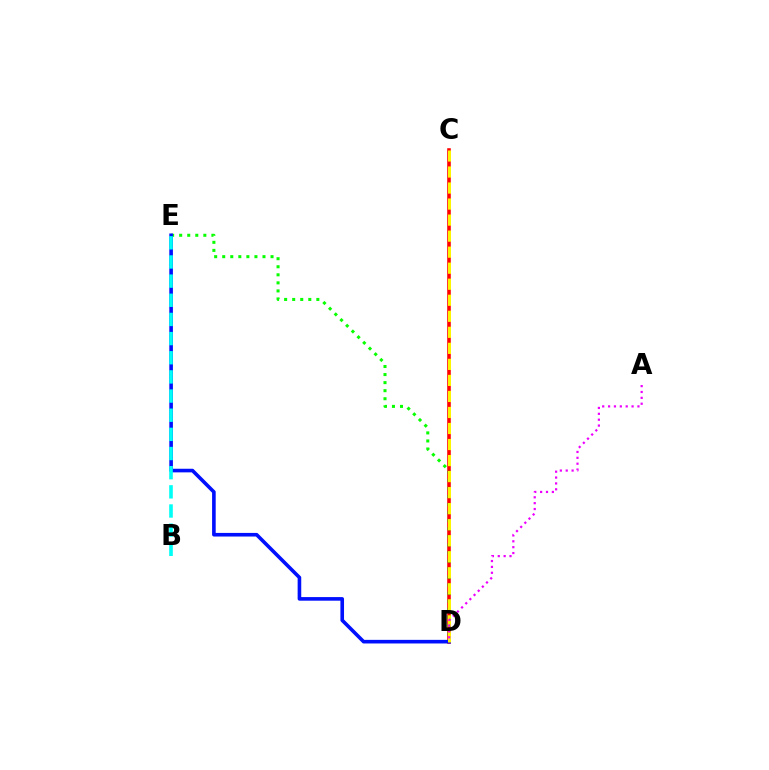{('C', 'D'): [{'color': '#ff0000', 'line_style': 'solid', 'thickness': 2.57}, {'color': '#fcf500', 'line_style': 'dashed', 'thickness': 2.18}], ('D', 'E'): [{'color': '#08ff00', 'line_style': 'dotted', 'thickness': 2.19}, {'color': '#0010ff', 'line_style': 'solid', 'thickness': 2.6}], ('B', 'E'): [{'color': '#00fff6', 'line_style': 'dashed', 'thickness': 2.6}], ('A', 'D'): [{'color': '#ee00ff', 'line_style': 'dotted', 'thickness': 1.6}]}